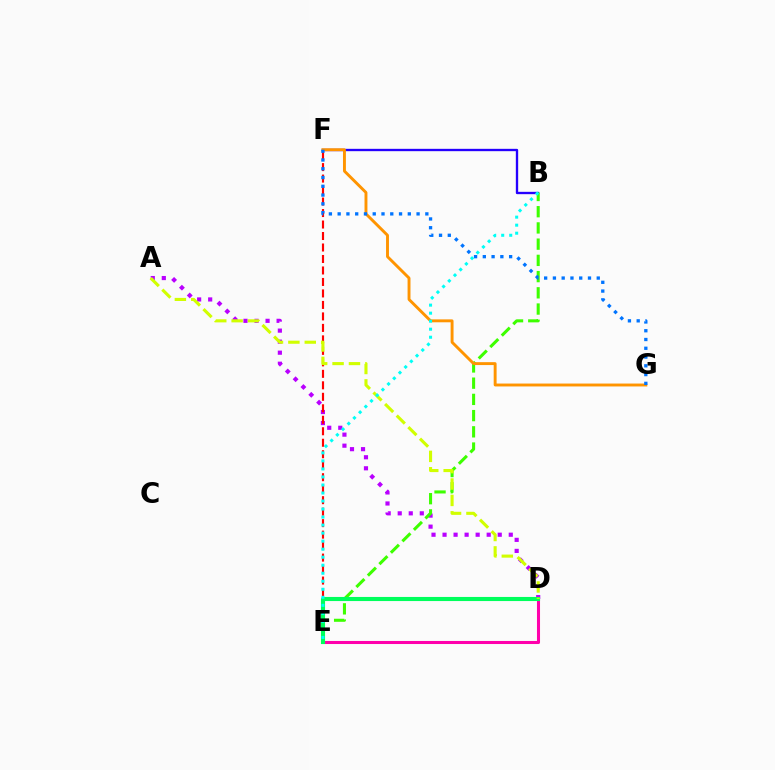{('B', 'F'): [{'color': '#2500ff', 'line_style': 'solid', 'thickness': 1.69}], ('D', 'E'): [{'color': '#ff00ac', 'line_style': 'solid', 'thickness': 2.2}, {'color': '#00ff5c', 'line_style': 'solid', 'thickness': 2.95}], ('A', 'D'): [{'color': '#b900ff', 'line_style': 'dotted', 'thickness': 3.0}, {'color': '#d1ff00', 'line_style': 'dashed', 'thickness': 2.23}], ('E', 'F'): [{'color': '#ff0000', 'line_style': 'dashed', 'thickness': 1.56}], ('B', 'E'): [{'color': '#3dff00', 'line_style': 'dashed', 'thickness': 2.2}, {'color': '#00fff6', 'line_style': 'dotted', 'thickness': 2.18}], ('F', 'G'): [{'color': '#ff9400', 'line_style': 'solid', 'thickness': 2.09}, {'color': '#0074ff', 'line_style': 'dotted', 'thickness': 2.38}]}